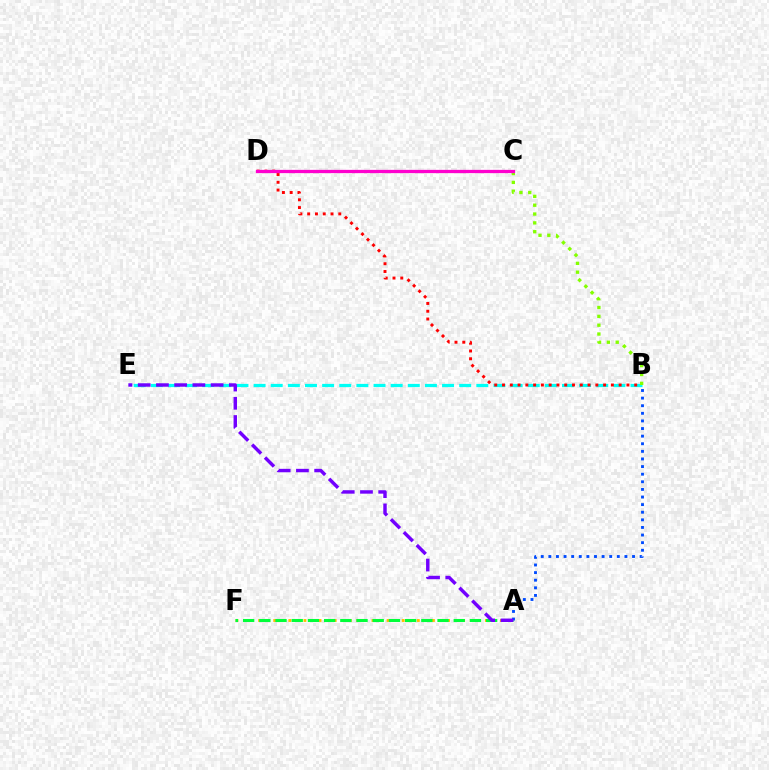{('A', 'F'): [{'color': '#ffbd00', 'line_style': 'dotted', 'thickness': 2.05}, {'color': '#00ff39', 'line_style': 'dashed', 'thickness': 2.2}], ('A', 'B'): [{'color': '#004bff', 'line_style': 'dotted', 'thickness': 2.07}], ('B', 'E'): [{'color': '#00fff6', 'line_style': 'dashed', 'thickness': 2.33}], ('B', 'C'): [{'color': '#84ff00', 'line_style': 'dotted', 'thickness': 2.4}], ('B', 'D'): [{'color': '#ff0000', 'line_style': 'dotted', 'thickness': 2.11}], ('A', 'E'): [{'color': '#7200ff', 'line_style': 'dashed', 'thickness': 2.48}], ('C', 'D'): [{'color': '#ff00cf', 'line_style': 'solid', 'thickness': 2.36}]}